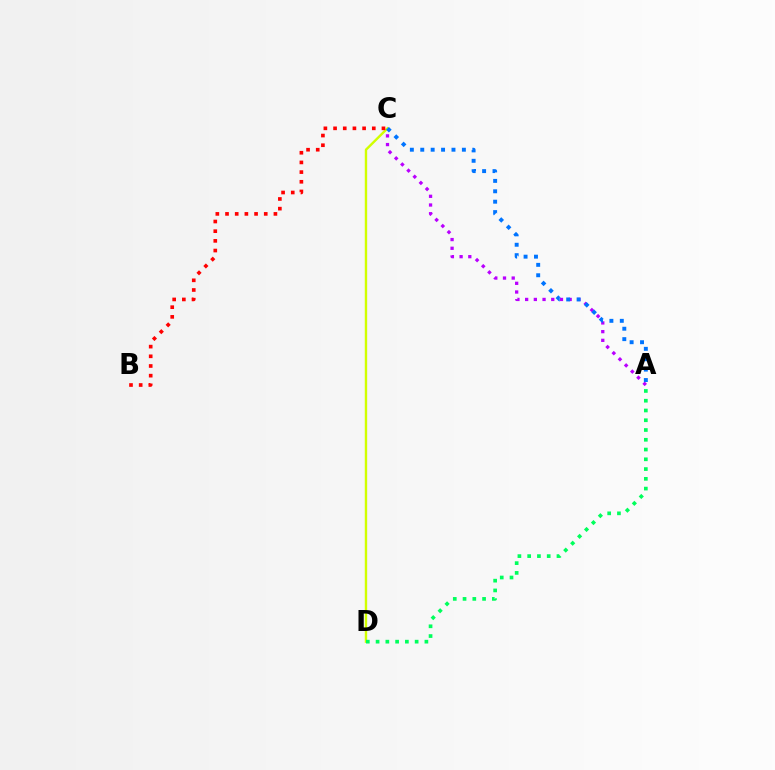{('A', 'C'): [{'color': '#b900ff', 'line_style': 'dotted', 'thickness': 2.37}, {'color': '#0074ff', 'line_style': 'dotted', 'thickness': 2.83}], ('C', 'D'): [{'color': '#d1ff00', 'line_style': 'solid', 'thickness': 1.72}], ('B', 'C'): [{'color': '#ff0000', 'line_style': 'dotted', 'thickness': 2.63}], ('A', 'D'): [{'color': '#00ff5c', 'line_style': 'dotted', 'thickness': 2.65}]}